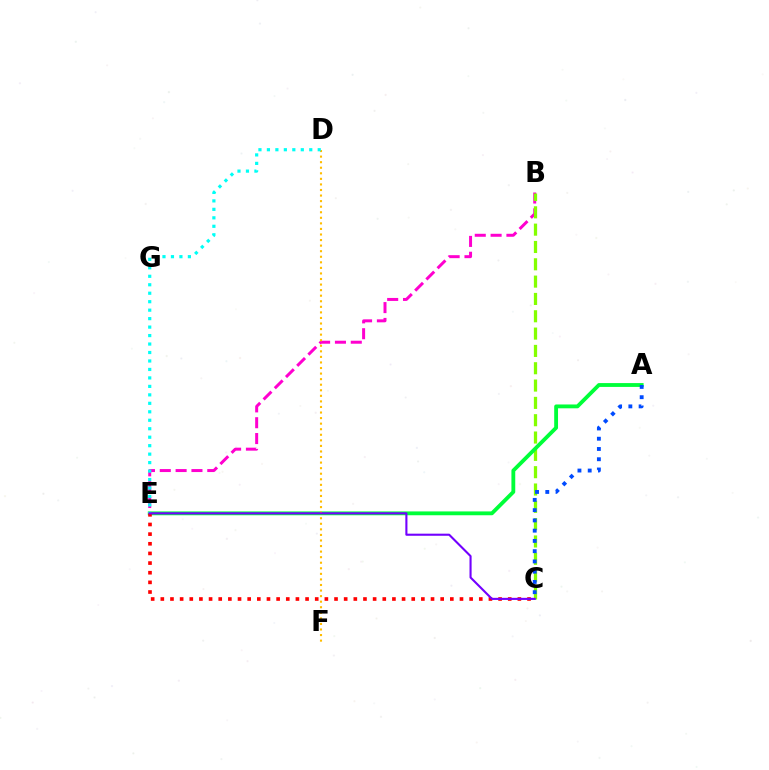{('B', 'E'): [{'color': '#ff00cf', 'line_style': 'dashed', 'thickness': 2.15}], ('B', 'C'): [{'color': '#84ff00', 'line_style': 'dashed', 'thickness': 2.35}], ('A', 'E'): [{'color': '#00ff39', 'line_style': 'solid', 'thickness': 2.76}], ('D', 'F'): [{'color': '#ffbd00', 'line_style': 'dotted', 'thickness': 1.51}], ('C', 'E'): [{'color': '#ff0000', 'line_style': 'dotted', 'thickness': 2.62}, {'color': '#7200ff', 'line_style': 'solid', 'thickness': 1.51}], ('D', 'E'): [{'color': '#00fff6', 'line_style': 'dotted', 'thickness': 2.3}], ('A', 'C'): [{'color': '#004bff', 'line_style': 'dotted', 'thickness': 2.79}]}